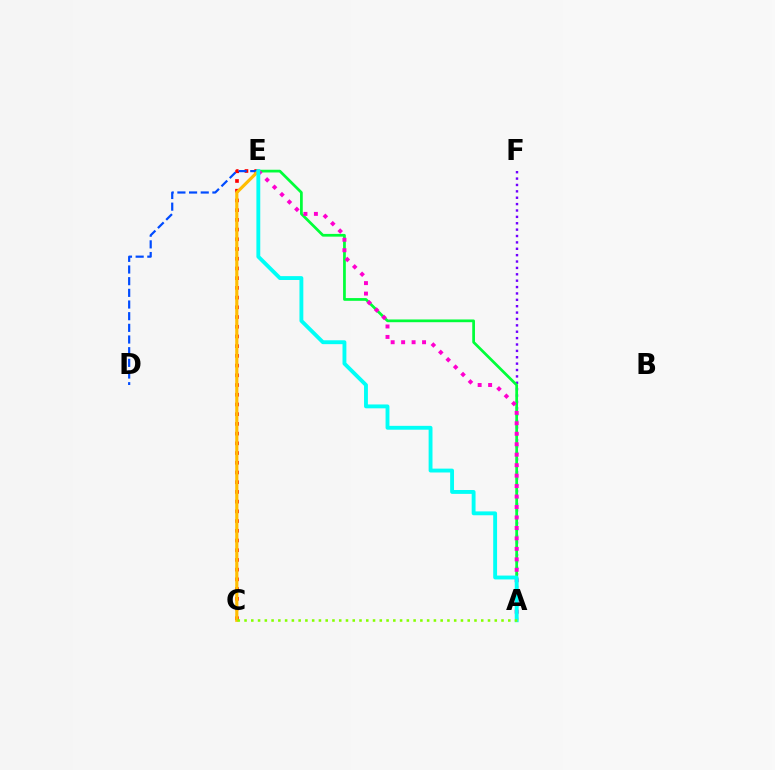{('A', 'F'): [{'color': '#7200ff', 'line_style': 'dotted', 'thickness': 1.73}], ('C', 'E'): [{'color': '#ff0000', 'line_style': 'dotted', 'thickness': 2.64}, {'color': '#ffbd00', 'line_style': 'solid', 'thickness': 2.27}], ('A', 'E'): [{'color': '#00ff39', 'line_style': 'solid', 'thickness': 1.97}, {'color': '#ff00cf', 'line_style': 'dotted', 'thickness': 2.84}, {'color': '#00fff6', 'line_style': 'solid', 'thickness': 2.78}], ('D', 'E'): [{'color': '#004bff', 'line_style': 'dashed', 'thickness': 1.59}], ('A', 'C'): [{'color': '#84ff00', 'line_style': 'dotted', 'thickness': 1.84}]}